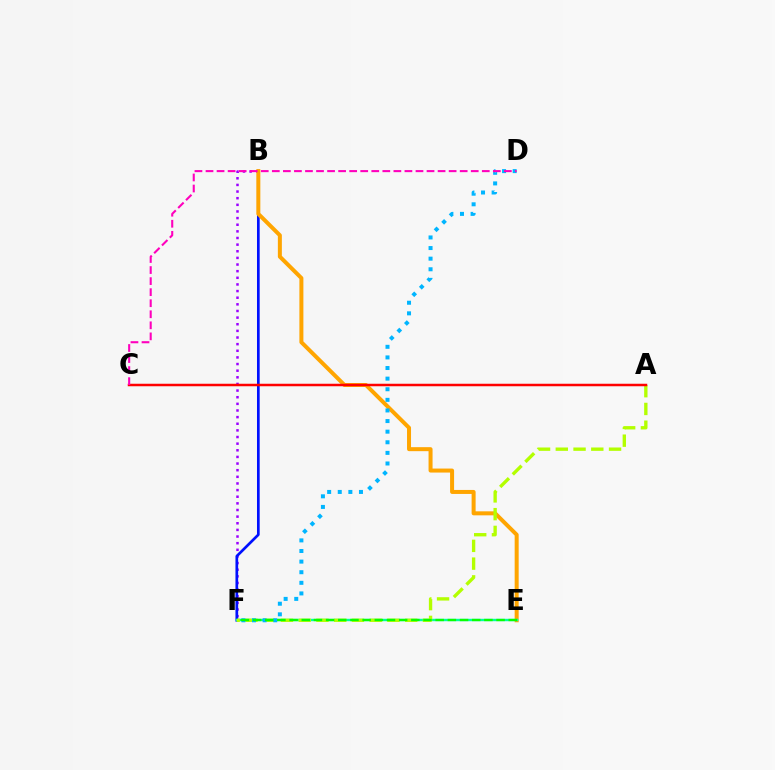{('B', 'F'): [{'color': '#9b00ff', 'line_style': 'dotted', 'thickness': 1.8}, {'color': '#0010ff', 'line_style': 'solid', 'thickness': 1.94}], ('B', 'E'): [{'color': '#ffa500', 'line_style': 'solid', 'thickness': 2.88}], ('E', 'F'): [{'color': '#00ff9d', 'line_style': 'solid', 'thickness': 1.73}, {'color': '#08ff00', 'line_style': 'dashed', 'thickness': 1.65}], ('A', 'F'): [{'color': '#b3ff00', 'line_style': 'dashed', 'thickness': 2.41}], ('D', 'F'): [{'color': '#00b5ff', 'line_style': 'dotted', 'thickness': 2.88}], ('A', 'C'): [{'color': '#ff0000', 'line_style': 'solid', 'thickness': 1.8}], ('C', 'D'): [{'color': '#ff00bd', 'line_style': 'dashed', 'thickness': 1.5}]}